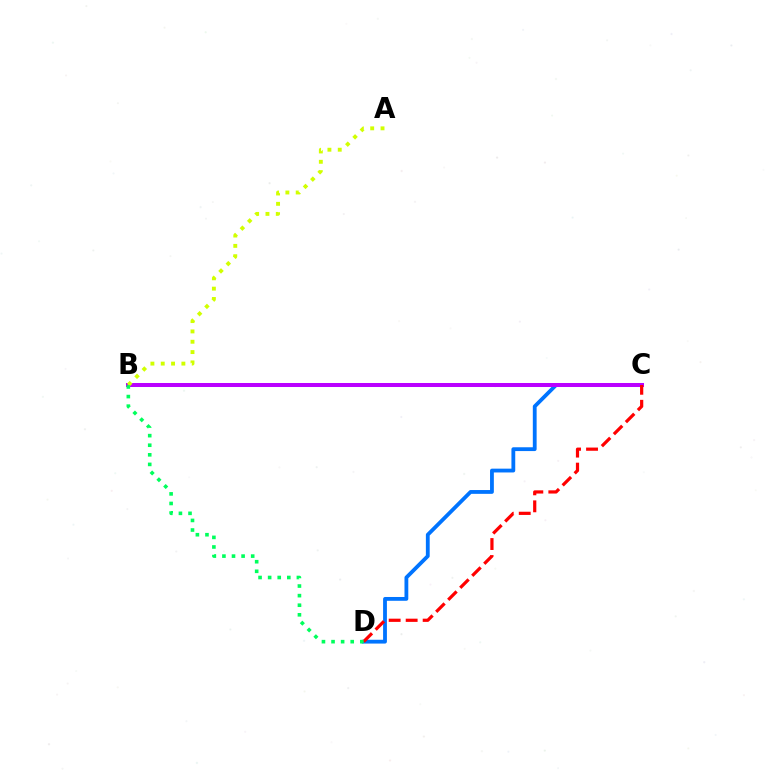{('C', 'D'): [{'color': '#0074ff', 'line_style': 'solid', 'thickness': 2.74}, {'color': '#ff0000', 'line_style': 'dashed', 'thickness': 2.31}], ('B', 'C'): [{'color': '#b900ff', 'line_style': 'solid', 'thickness': 2.89}], ('A', 'B'): [{'color': '#d1ff00', 'line_style': 'dotted', 'thickness': 2.81}], ('B', 'D'): [{'color': '#00ff5c', 'line_style': 'dotted', 'thickness': 2.6}]}